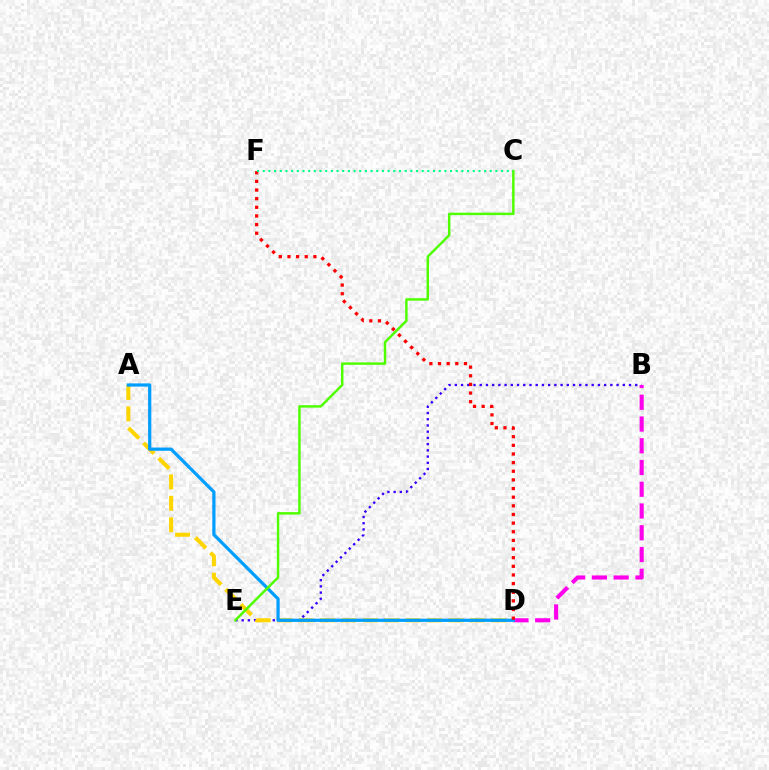{('B', 'E'): [{'color': '#3700ff', 'line_style': 'dotted', 'thickness': 1.69}], ('A', 'D'): [{'color': '#ffd500', 'line_style': 'dashed', 'thickness': 2.91}, {'color': '#009eff', 'line_style': 'solid', 'thickness': 2.33}], ('B', 'D'): [{'color': '#ff00ed', 'line_style': 'dashed', 'thickness': 2.95}], ('D', 'F'): [{'color': '#ff0000', 'line_style': 'dotted', 'thickness': 2.35}], ('C', 'E'): [{'color': '#4fff00', 'line_style': 'solid', 'thickness': 1.77}], ('C', 'F'): [{'color': '#00ff86', 'line_style': 'dotted', 'thickness': 1.54}]}